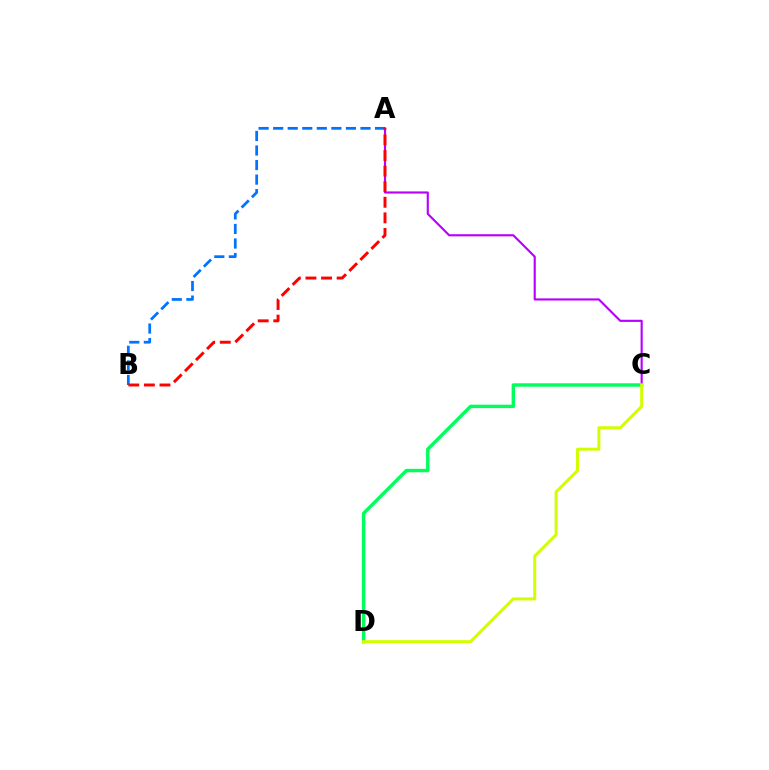{('A', 'B'): [{'color': '#0074ff', 'line_style': 'dashed', 'thickness': 1.98}, {'color': '#ff0000', 'line_style': 'dashed', 'thickness': 2.12}], ('A', 'C'): [{'color': '#b900ff', 'line_style': 'solid', 'thickness': 1.54}], ('C', 'D'): [{'color': '#00ff5c', 'line_style': 'solid', 'thickness': 2.46}, {'color': '#d1ff00', 'line_style': 'solid', 'thickness': 2.16}]}